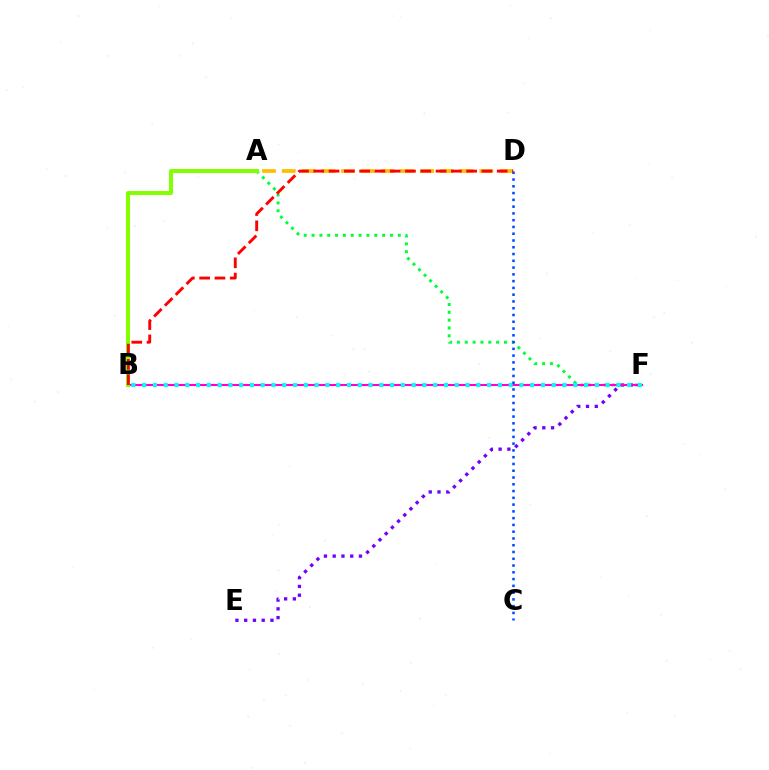{('A', 'D'): [{'color': '#ffbd00', 'line_style': 'dashed', 'thickness': 2.68}], ('E', 'F'): [{'color': '#7200ff', 'line_style': 'dotted', 'thickness': 2.38}], ('A', 'F'): [{'color': '#00ff39', 'line_style': 'dotted', 'thickness': 2.13}], ('B', 'F'): [{'color': '#ff00cf', 'line_style': 'solid', 'thickness': 1.5}, {'color': '#00fff6', 'line_style': 'dotted', 'thickness': 2.93}], ('C', 'D'): [{'color': '#004bff', 'line_style': 'dotted', 'thickness': 1.84}], ('A', 'B'): [{'color': '#84ff00', 'line_style': 'solid', 'thickness': 2.89}], ('B', 'D'): [{'color': '#ff0000', 'line_style': 'dashed', 'thickness': 2.08}]}